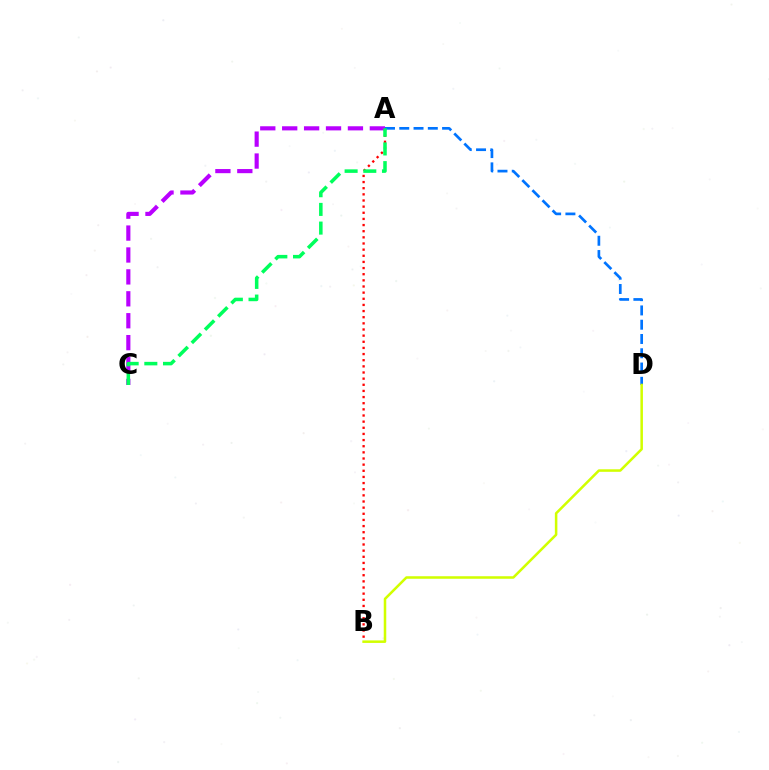{('A', 'B'): [{'color': '#ff0000', 'line_style': 'dotted', 'thickness': 1.67}], ('A', 'D'): [{'color': '#0074ff', 'line_style': 'dashed', 'thickness': 1.94}], ('A', 'C'): [{'color': '#b900ff', 'line_style': 'dashed', 'thickness': 2.98}, {'color': '#00ff5c', 'line_style': 'dashed', 'thickness': 2.54}], ('B', 'D'): [{'color': '#d1ff00', 'line_style': 'solid', 'thickness': 1.82}]}